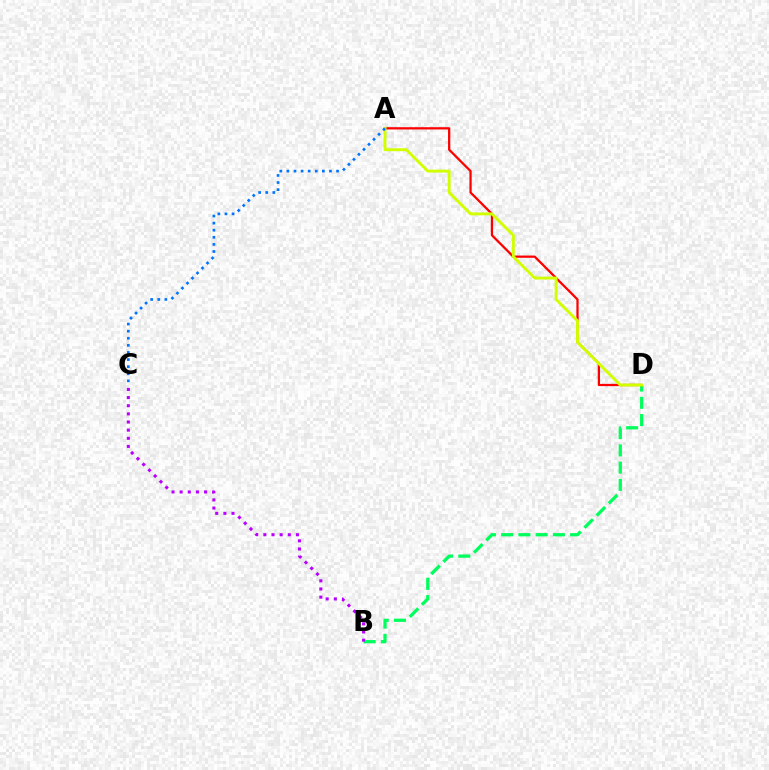{('B', 'D'): [{'color': '#00ff5c', 'line_style': 'dashed', 'thickness': 2.34}], ('B', 'C'): [{'color': '#b900ff', 'line_style': 'dotted', 'thickness': 2.21}], ('A', 'D'): [{'color': '#ff0000', 'line_style': 'solid', 'thickness': 1.62}, {'color': '#d1ff00', 'line_style': 'solid', 'thickness': 2.1}], ('A', 'C'): [{'color': '#0074ff', 'line_style': 'dotted', 'thickness': 1.93}]}